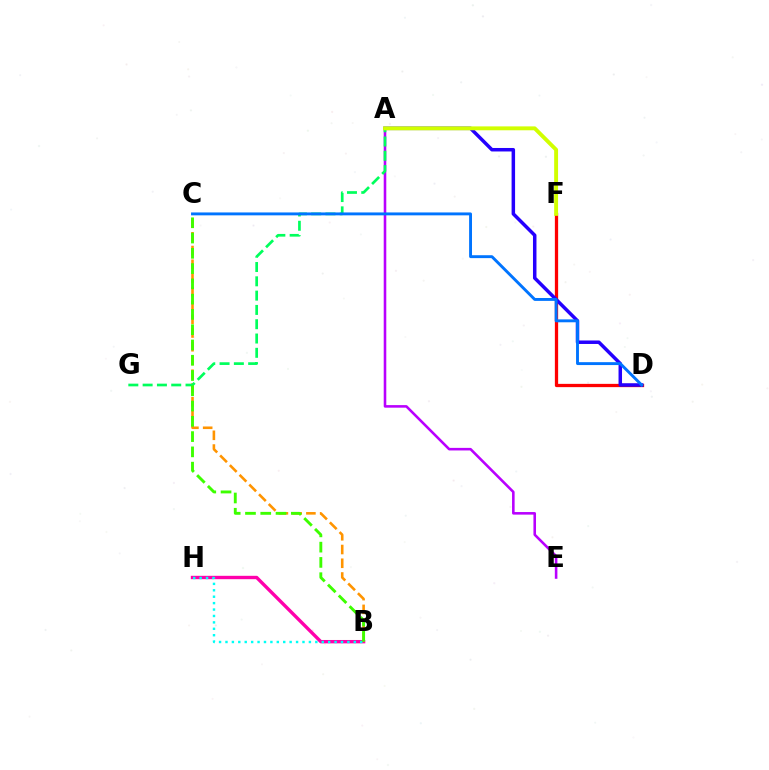{('D', 'F'): [{'color': '#ff0000', 'line_style': 'solid', 'thickness': 2.36}], ('B', 'H'): [{'color': '#ff00ac', 'line_style': 'solid', 'thickness': 2.43}, {'color': '#00fff6', 'line_style': 'dotted', 'thickness': 1.74}], ('A', 'E'): [{'color': '#b900ff', 'line_style': 'solid', 'thickness': 1.86}], ('B', 'C'): [{'color': '#ff9400', 'line_style': 'dashed', 'thickness': 1.87}, {'color': '#3dff00', 'line_style': 'dashed', 'thickness': 2.07}], ('A', 'D'): [{'color': '#2500ff', 'line_style': 'solid', 'thickness': 2.51}], ('A', 'G'): [{'color': '#00ff5c', 'line_style': 'dashed', 'thickness': 1.94}], ('C', 'D'): [{'color': '#0074ff', 'line_style': 'solid', 'thickness': 2.09}], ('A', 'F'): [{'color': '#d1ff00', 'line_style': 'solid', 'thickness': 2.8}]}